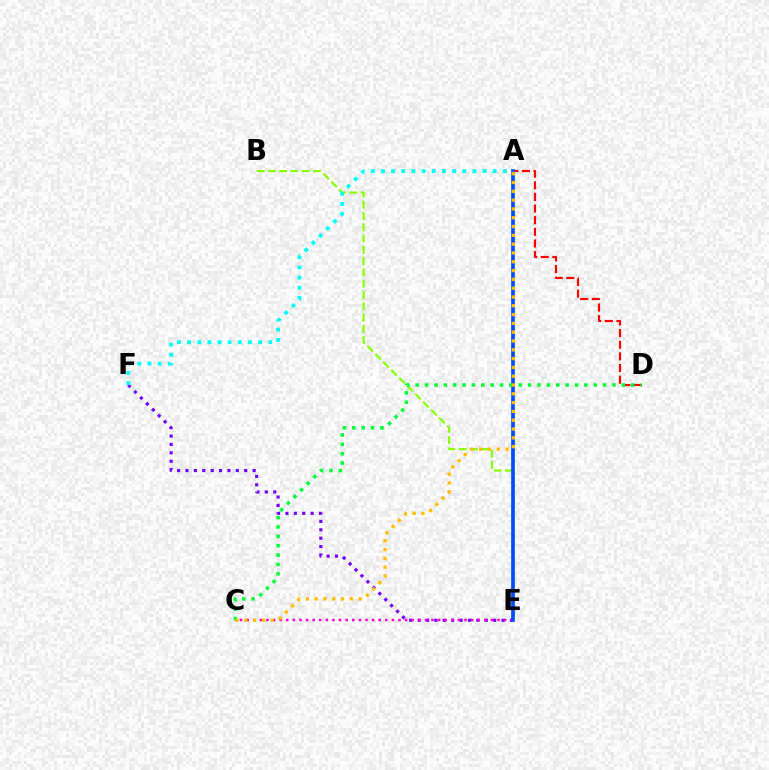{('E', 'F'): [{'color': '#7200ff', 'line_style': 'dotted', 'thickness': 2.28}], ('C', 'E'): [{'color': '#ff00cf', 'line_style': 'dotted', 'thickness': 1.79}], ('B', 'E'): [{'color': '#84ff00', 'line_style': 'dashed', 'thickness': 1.53}], ('A', 'D'): [{'color': '#ff0000', 'line_style': 'dashed', 'thickness': 1.58}], ('A', 'E'): [{'color': '#004bff', 'line_style': 'solid', 'thickness': 2.65}], ('C', 'D'): [{'color': '#00ff39', 'line_style': 'dotted', 'thickness': 2.55}], ('A', 'F'): [{'color': '#00fff6', 'line_style': 'dotted', 'thickness': 2.76}], ('A', 'C'): [{'color': '#ffbd00', 'line_style': 'dotted', 'thickness': 2.39}]}